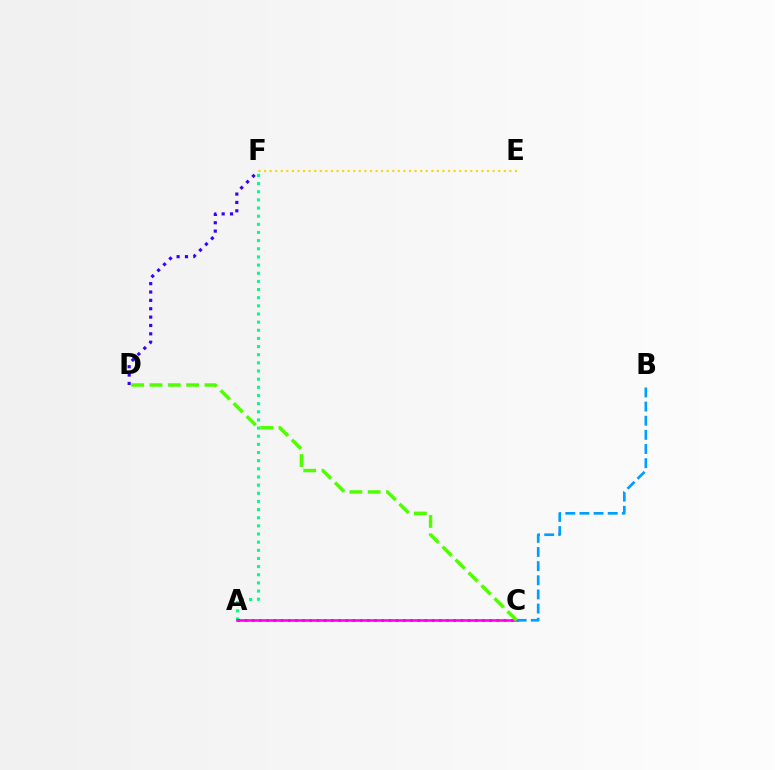{('A', 'F'): [{'color': '#00ff86', 'line_style': 'dotted', 'thickness': 2.21}], ('A', 'C'): [{'color': '#ff0000', 'line_style': 'dotted', 'thickness': 1.95}, {'color': '#ff00ed', 'line_style': 'solid', 'thickness': 1.87}], ('B', 'C'): [{'color': '#009eff', 'line_style': 'dashed', 'thickness': 1.92}], ('C', 'D'): [{'color': '#4fff00', 'line_style': 'dashed', 'thickness': 2.49}], ('E', 'F'): [{'color': '#ffd500', 'line_style': 'dotted', 'thickness': 1.51}], ('D', 'F'): [{'color': '#3700ff', 'line_style': 'dotted', 'thickness': 2.27}]}